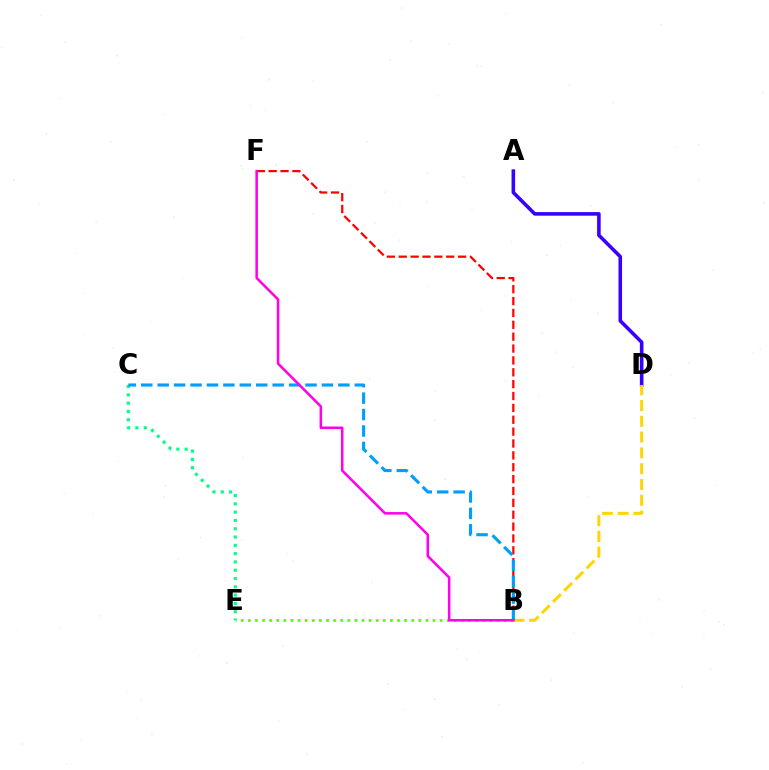{('B', 'E'): [{'color': '#4fff00', 'line_style': 'dotted', 'thickness': 1.93}], ('C', 'E'): [{'color': '#00ff86', 'line_style': 'dotted', 'thickness': 2.25}], ('A', 'D'): [{'color': '#3700ff', 'line_style': 'solid', 'thickness': 2.58}], ('B', 'F'): [{'color': '#ff0000', 'line_style': 'dashed', 'thickness': 1.61}, {'color': '#ff00ed', 'line_style': 'solid', 'thickness': 1.82}], ('B', 'D'): [{'color': '#ffd500', 'line_style': 'dashed', 'thickness': 2.14}], ('B', 'C'): [{'color': '#009eff', 'line_style': 'dashed', 'thickness': 2.23}]}